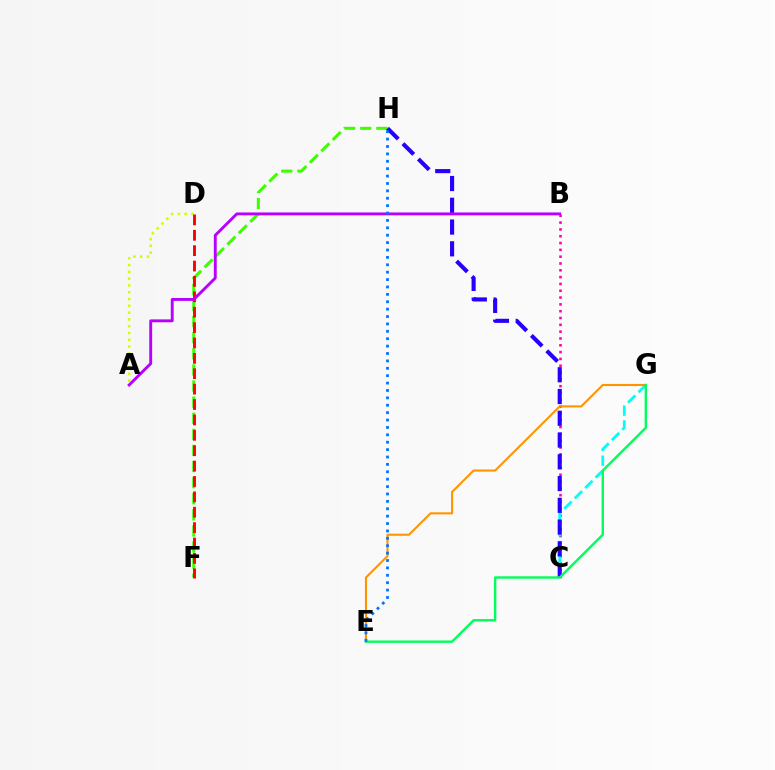{('F', 'H'): [{'color': '#3dff00', 'line_style': 'dashed', 'thickness': 2.19}], ('B', 'C'): [{'color': '#ff00ac', 'line_style': 'dotted', 'thickness': 1.85}], ('C', 'G'): [{'color': '#00fff6', 'line_style': 'dashed', 'thickness': 2.0}], ('C', 'H'): [{'color': '#2500ff', 'line_style': 'dashed', 'thickness': 2.96}], ('E', 'G'): [{'color': '#ff9400', 'line_style': 'solid', 'thickness': 1.5}, {'color': '#00ff5c', 'line_style': 'solid', 'thickness': 1.73}], ('A', 'D'): [{'color': '#d1ff00', 'line_style': 'dotted', 'thickness': 1.85}], ('D', 'F'): [{'color': '#ff0000', 'line_style': 'dashed', 'thickness': 2.09}], ('A', 'B'): [{'color': '#b900ff', 'line_style': 'solid', 'thickness': 2.08}], ('E', 'H'): [{'color': '#0074ff', 'line_style': 'dotted', 'thickness': 2.01}]}